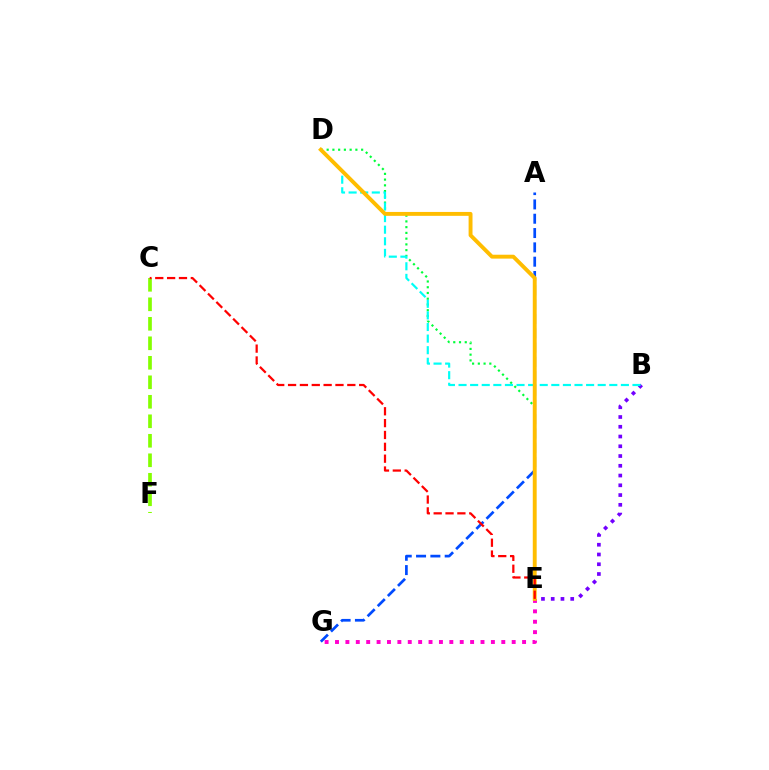{('E', 'G'): [{'color': '#ff00cf', 'line_style': 'dotted', 'thickness': 2.82}], ('B', 'E'): [{'color': '#7200ff', 'line_style': 'dotted', 'thickness': 2.65}], ('D', 'E'): [{'color': '#00ff39', 'line_style': 'dotted', 'thickness': 1.56}, {'color': '#ffbd00', 'line_style': 'solid', 'thickness': 2.81}], ('A', 'G'): [{'color': '#004bff', 'line_style': 'dashed', 'thickness': 1.95}], ('B', 'D'): [{'color': '#00fff6', 'line_style': 'dashed', 'thickness': 1.58}], ('C', 'F'): [{'color': '#84ff00', 'line_style': 'dashed', 'thickness': 2.65}], ('C', 'E'): [{'color': '#ff0000', 'line_style': 'dashed', 'thickness': 1.61}]}